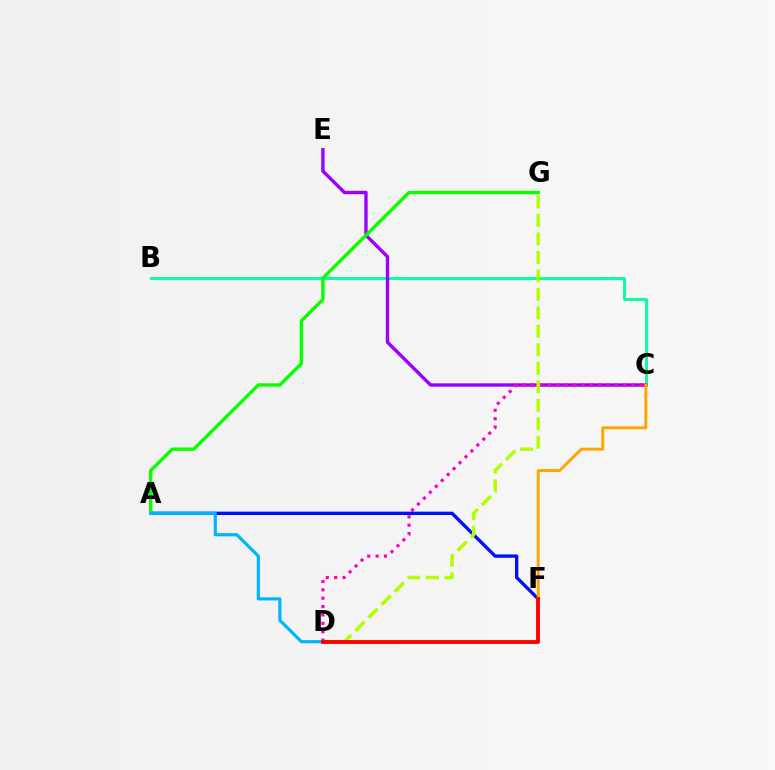{('B', 'C'): [{'color': '#00ff9d', 'line_style': 'solid', 'thickness': 2.06}], ('C', 'E'): [{'color': '#9b00ff', 'line_style': 'solid', 'thickness': 2.43}], ('C', 'D'): [{'color': '#ff00bd', 'line_style': 'dotted', 'thickness': 2.28}], ('A', 'F'): [{'color': '#0010ff', 'line_style': 'solid', 'thickness': 2.42}], ('A', 'G'): [{'color': '#08ff00', 'line_style': 'solid', 'thickness': 2.43}], ('C', 'F'): [{'color': '#ffa500', 'line_style': 'solid', 'thickness': 2.11}], ('D', 'G'): [{'color': '#b3ff00', 'line_style': 'dashed', 'thickness': 2.51}], ('A', 'D'): [{'color': '#00b5ff', 'line_style': 'solid', 'thickness': 2.27}], ('D', 'F'): [{'color': '#ff0000', 'line_style': 'solid', 'thickness': 2.78}]}